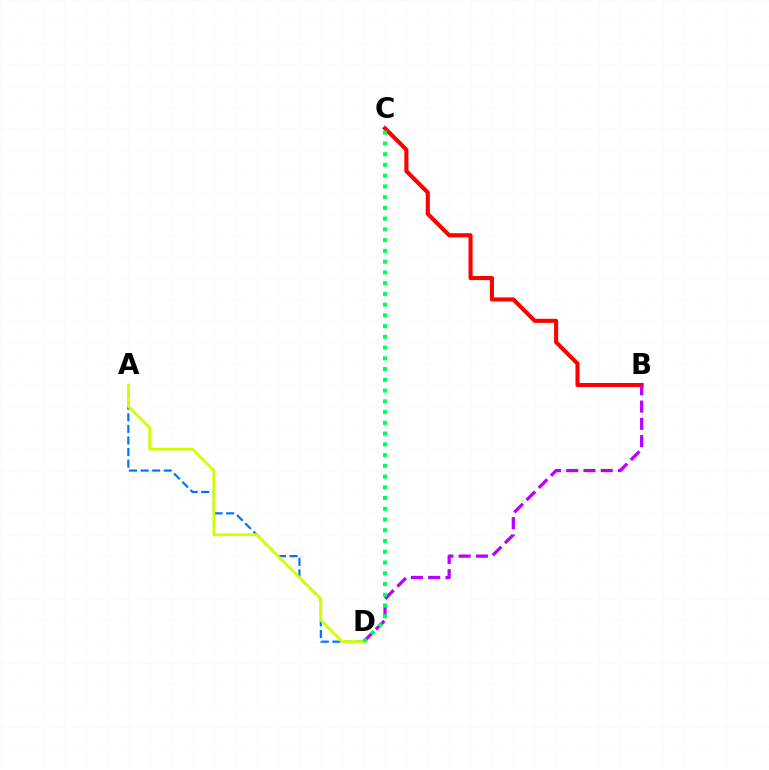{('B', 'C'): [{'color': '#ff0000', 'line_style': 'solid', 'thickness': 2.94}], ('A', 'D'): [{'color': '#0074ff', 'line_style': 'dashed', 'thickness': 1.57}, {'color': '#d1ff00', 'line_style': 'solid', 'thickness': 2.0}], ('B', 'D'): [{'color': '#b900ff', 'line_style': 'dashed', 'thickness': 2.35}], ('C', 'D'): [{'color': '#00ff5c', 'line_style': 'dotted', 'thickness': 2.92}]}